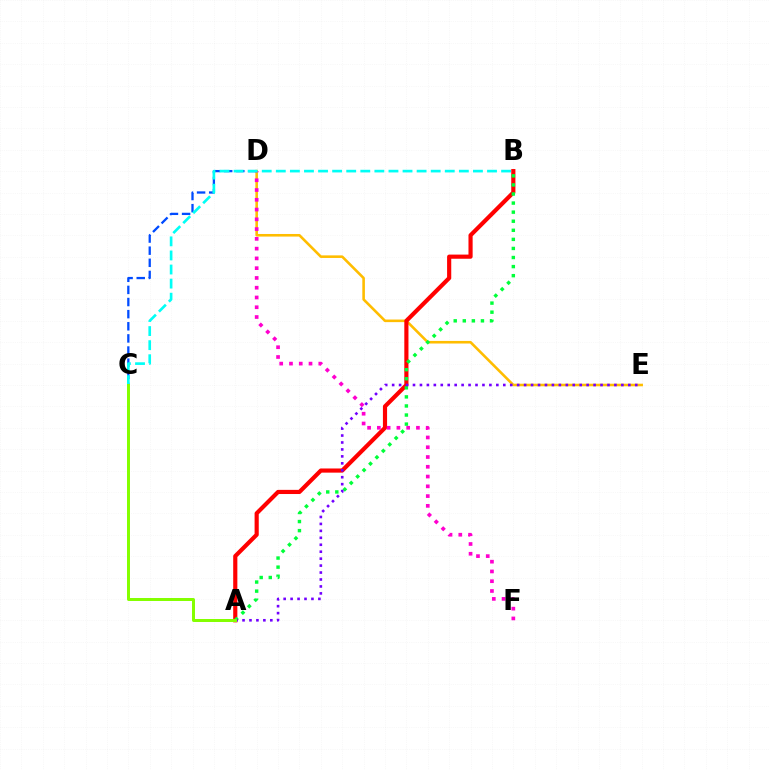{('D', 'E'): [{'color': '#ffbd00', 'line_style': 'solid', 'thickness': 1.87}], ('A', 'B'): [{'color': '#ff0000', 'line_style': 'solid', 'thickness': 2.99}, {'color': '#00ff39', 'line_style': 'dotted', 'thickness': 2.47}], ('C', 'D'): [{'color': '#004bff', 'line_style': 'dashed', 'thickness': 1.65}], ('A', 'E'): [{'color': '#7200ff', 'line_style': 'dotted', 'thickness': 1.89}], ('D', 'F'): [{'color': '#ff00cf', 'line_style': 'dotted', 'thickness': 2.65}], ('B', 'C'): [{'color': '#00fff6', 'line_style': 'dashed', 'thickness': 1.91}], ('A', 'C'): [{'color': '#84ff00', 'line_style': 'solid', 'thickness': 2.15}]}